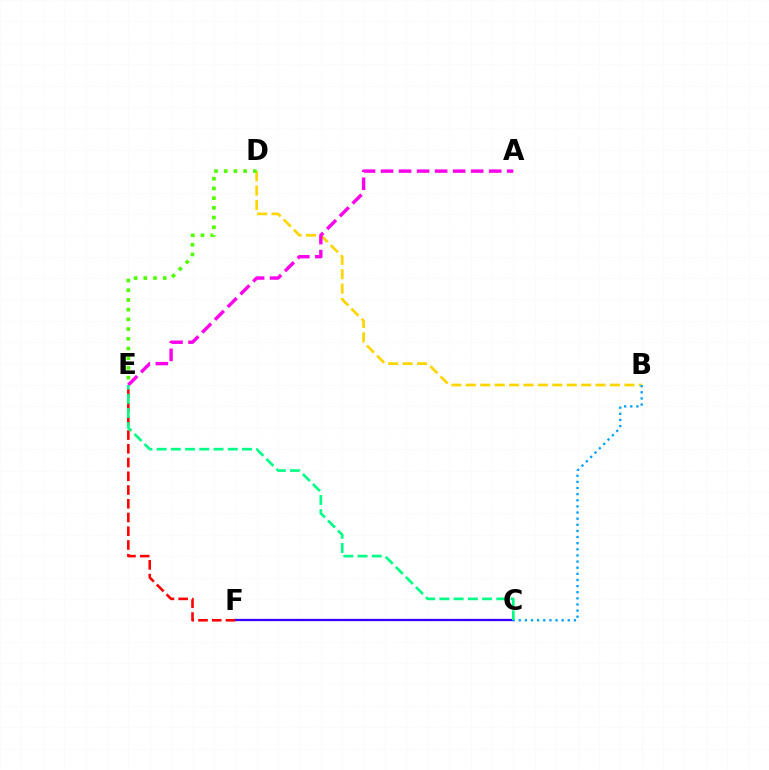{('C', 'F'): [{'color': '#3700ff', 'line_style': 'solid', 'thickness': 1.65}], ('B', 'D'): [{'color': '#ffd500', 'line_style': 'dashed', 'thickness': 1.96}], ('B', 'C'): [{'color': '#009eff', 'line_style': 'dotted', 'thickness': 1.67}], ('E', 'F'): [{'color': '#ff0000', 'line_style': 'dashed', 'thickness': 1.87}], ('A', 'E'): [{'color': '#ff00ed', 'line_style': 'dashed', 'thickness': 2.45}], ('D', 'E'): [{'color': '#4fff00', 'line_style': 'dotted', 'thickness': 2.64}], ('C', 'E'): [{'color': '#00ff86', 'line_style': 'dashed', 'thickness': 1.93}]}